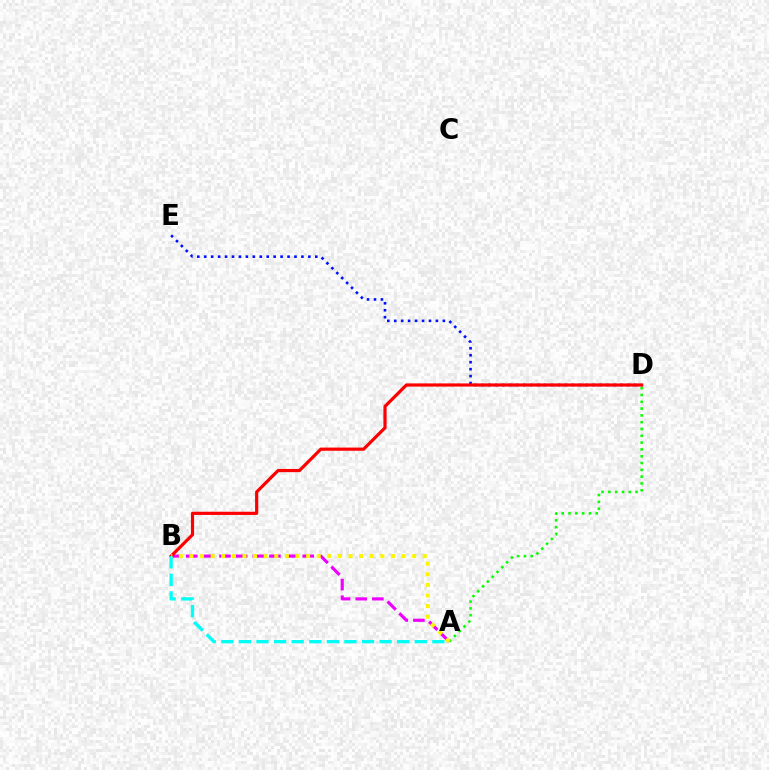{('D', 'E'): [{'color': '#0010ff', 'line_style': 'dotted', 'thickness': 1.89}], ('A', 'B'): [{'color': '#ee00ff', 'line_style': 'dashed', 'thickness': 2.26}, {'color': '#00fff6', 'line_style': 'dashed', 'thickness': 2.39}, {'color': '#fcf500', 'line_style': 'dotted', 'thickness': 2.88}], ('A', 'D'): [{'color': '#08ff00', 'line_style': 'dotted', 'thickness': 1.85}], ('B', 'D'): [{'color': '#ff0000', 'line_style': 'solid', 'thickness': 2.3}]}